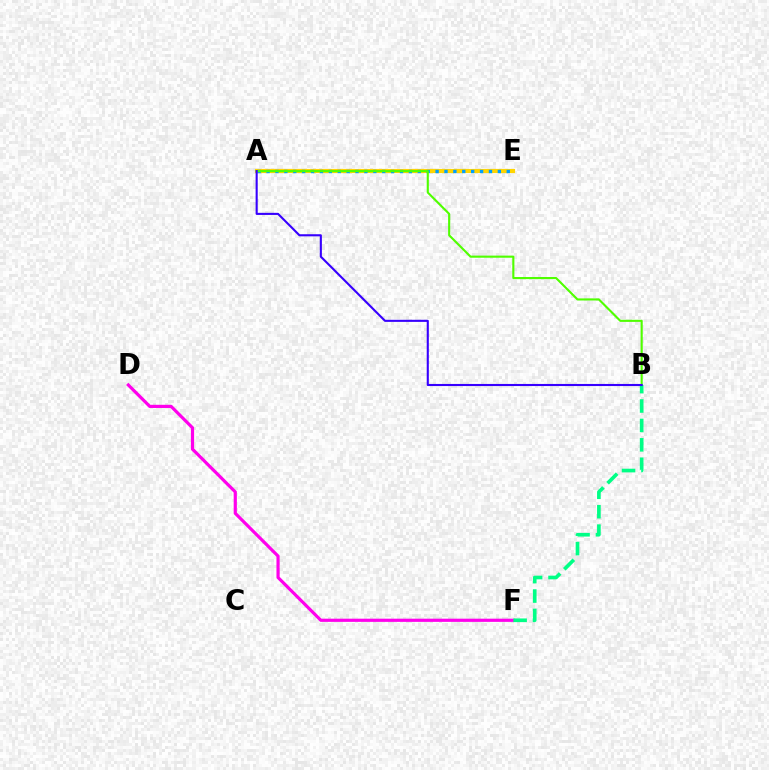{('A', 'E'): [{'color': '#ff0000', 'line_style': 'dotted', 'thickness': 1.58}, {'color': '#ffd500', 'line_style': 'solid', 'thickness': 2.98}, {'color': '#009eff', 'line_style': 'dotted', 'thickness': 2.42}], ('D', 'F'): [{'color': '#ff00ed', 'line_style': 'solid', 'thickness': 2.29}], ('A', 'B'): [{'color': '#4fff00', 'line_style': 'solid', 'thickness': 1.52}, {'color': '#3700ff', 'line_style': 'solid', 'thickness': 1.51}], ('B', 'F'): [{'color': '#00ff86', 'line_style': 'dashed', 'thickness': 2.64}]}